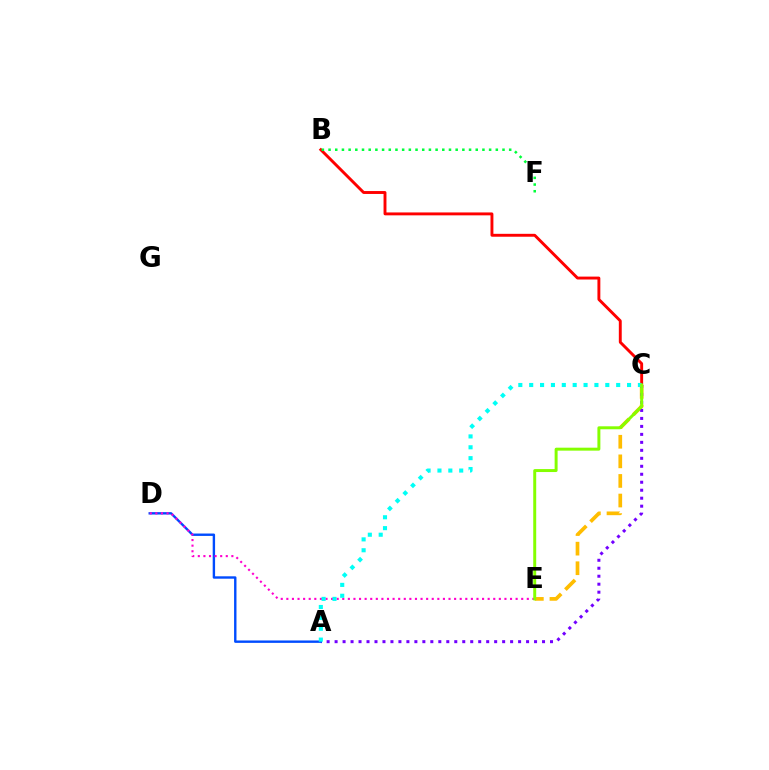{('C', 'E'): [{'color': '#ffbd00', 'line_style': 'dashed', 'thickness': 2.66}, {'color': '#84ff00', 'line_style': 'solid', 'thickness': 2.14}], ('A', 'C'): [{'color': '#7200ff', 'line_style': 'dotted', 'thickness': 2.17}, {'color': '#00fff6', 'line_style': 'dotted', 'thickness': 2.95}], ('B', 'C'): [{'color': '#ff0000', 'line_style': 'solid', 'thickness': 2.09}], ('B', 'F'): [{'color': '#00ff39', 'line_style': 'dotted', 'thickness': 1.82}], ('A', 'D'): [{'color': '#004bff', 'line_style': 'solid', 'thickness': 1.73}], ('D', 'E'): [{'color': '#ff00cf', 'line_style': 'dotted', 'thickness': 1.52}]}